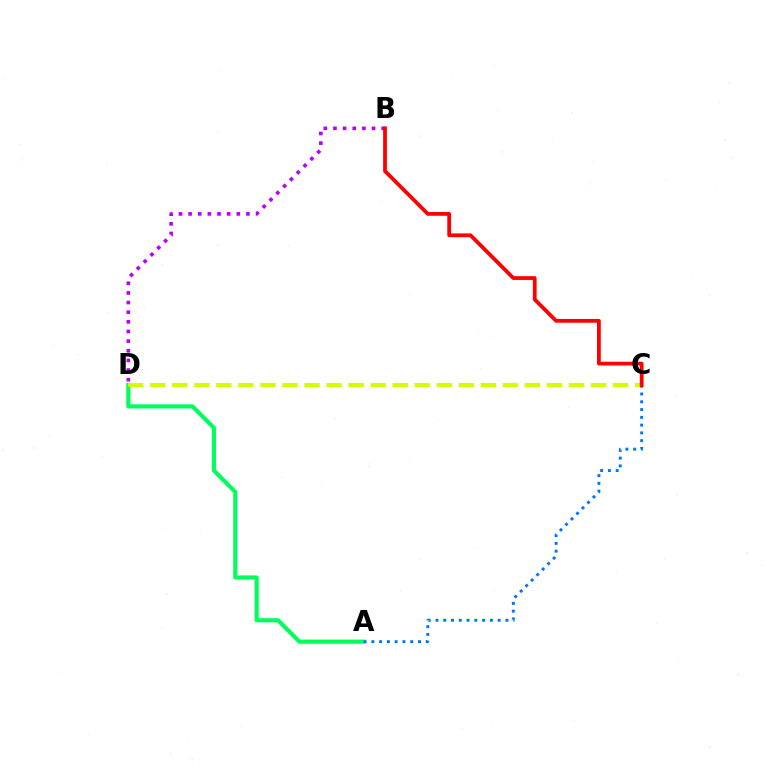{('A', 'D'): [{'color': '#00ff5c', 'line_style': 'solid', 'thickness': 2.99}], ('C', 'D'): [{'color': '#d1ff00', 'line_style': 'dashed', 'thickness': 2.99}], ('B', 'D'): [{'color': '#b900ff', 'line_style': 'dotted', 'thickness': 2.62}], ('A', 'C'): [{'color': '#0074ff', 'line_style': 'dotted', 'thickness': 2.11}], ('B', 'C'): [{'color': '#ff0000', 'line_style': 'solid', 'thickness': 2.71}]}